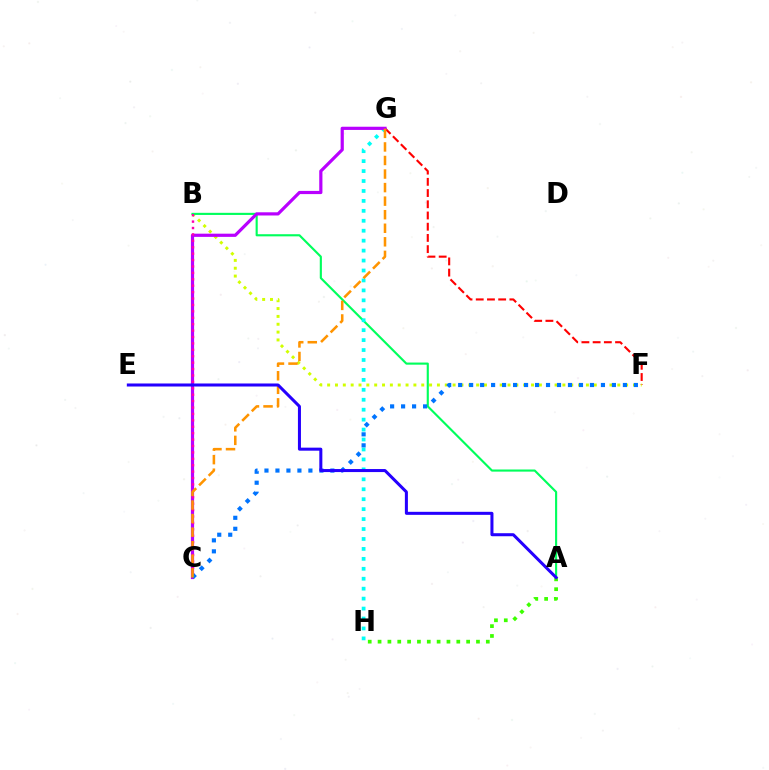{('F', 'G'): [{'color': '#ff0000', 'line_style': 'dashed', 'thickness': 1.52}], ('B', 'F'): [{'color': '#d1ff00', 'line_style': 'dotted', 'thickness': 2.13}], ('A', 'B'): [{'color': '#00ff5c', 'line_style': 'solid', 'thickness': 1.53}], ('G', 'H'): [{'color': '#00fff6', 'line_style': 'dotted', 'thickness': 2.7}], ('C', 'G'): [{'color': '#b900ff', 'line_style': 'solid', 'thickness': 2.3}, {'color': '#ff9400', 'line_style': 'dashed', 'thickness': 1.84}], ('B', 'C'): [{'color': '#ff00ac', 'line_style': 'dotted', 'thickness': 1.74}], ('A', 'H'): [{'color': '#3dff00', 'line_style': 'dotted', 'thickness': 2.67}], ('C', 'F'): [{'color': '#0074ff', 'line_style': 'dotted', 'thickness': 2.98}], ('A', 'E'): [{'color': '#2500ff', 'line_style': 'solid', 'thickness': 2.18}]}